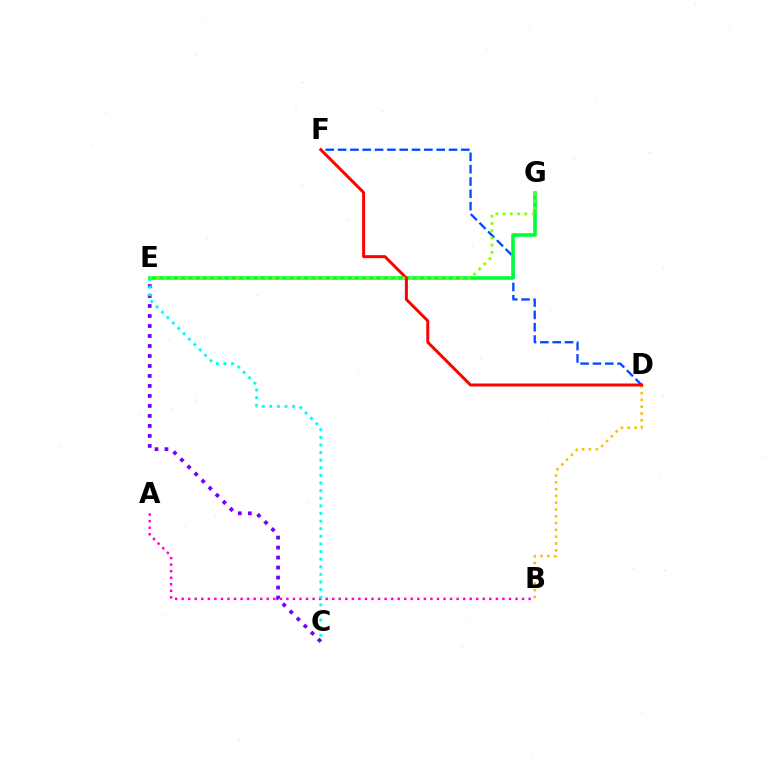{('B', 'D'): [{'color': '#ffbd00', 'line_style': 'dotted', 'thickness': 1.85}], ('D', 'F'): [{'color': '#004bff', 'line_style': 'dashed', 'thickness': 1.67}, {'color': '#ff0000', 'line_style': 'solid', 'thickness': 2.14}], ('A', 'B'): [{'color': '#ff00cf', 'line_style': 'dotted', 'thickness': 1.78}], ('C', 'E'): [{'color': '#7200ff', 'line_style': 'dotted', 'thickness': 2.72}, {'color': '#00fff6', 'line_style': 'dotted', 'thickness': 2.07}], ('E', 'G'): [{'color': '#00ff39', 'line_style': 'solid', 'thickness': 2.6}, {'color': '#84ff00', 'line_style': 'dotted', 'thickness': 1.97}]}